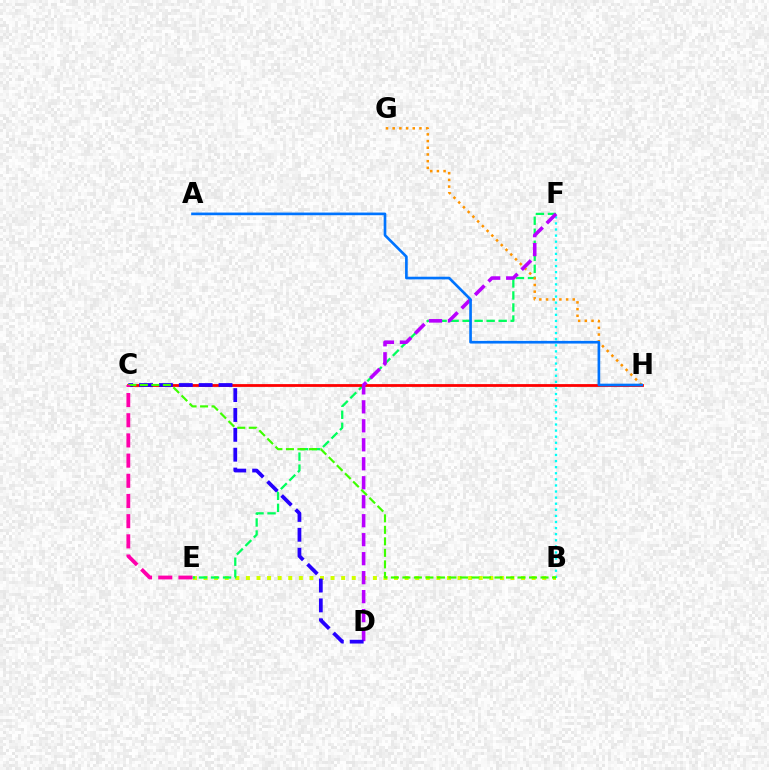{('B', 'F'): [{'color': '#00fff6', 'line_style': 'dotted', 'thickness': 1.66}], ('B', 'E'): [{'color': '#d1ff00', 'line_style': 'dotted', 'thickness': 2.88}], ('E', 'F'): [{'color': '#00ff5c', 'line_style': 'dashed', 'thickness': 1.63}], ('G', 'H'): [{'color': '#ff9400', 'line_style': 'dotted', 'thickness': 1.82}], ('C', 'H'): [{'color': '#ff0000', 'line_style': 'solid', 'thickness': 2.01}], ('D', 'F'): [{'color': '#b900ff', 'line_style': 'dashed', 'thickness': 2.58}], ('C', 'D'): [{'color': '#2500ff', 'line_style': 'dashed', 'thickness': 2.7}], ('B', 'C'): [{'color': '#3dff00', 'line_style': 'dashed', 'thickness': 1.56}], ('A', 'H'): [{'color': '#0074ff', 'line_style': 'solid', 'thickness': 1.91}], ('C', 'E'): [{'color': '#ff00ac', 'line_style': 'dashed', 'thickness': 2.74}]}